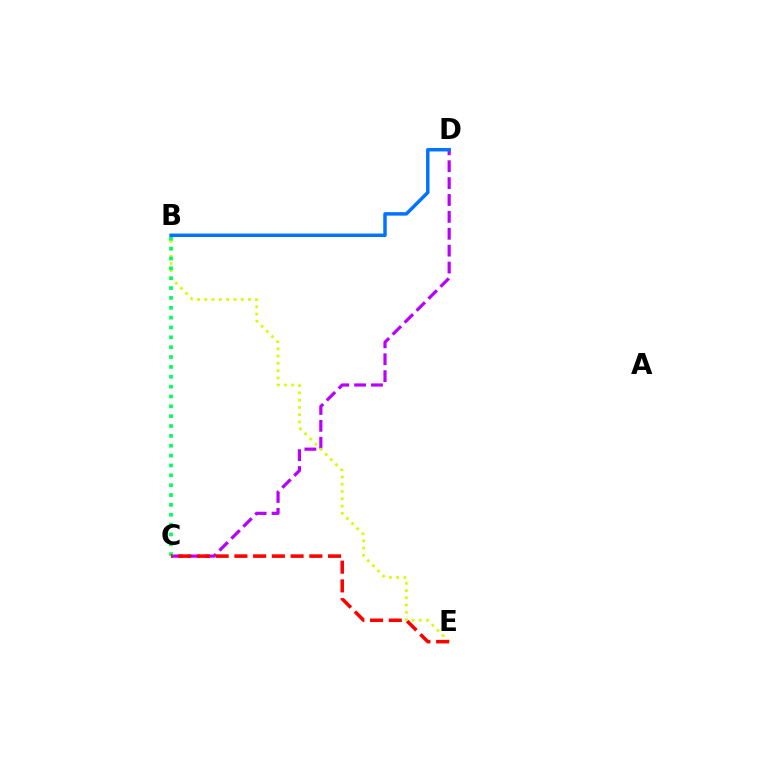{('C', 'D'): [{'color': '#b900ff', 'line_style': 'dashed', 'thickness': 2.29}], ('B', 'E'): [{'color': '#d1ff00', 'line_style': 'dotted', 'thickness': 1.98}], ('B', 'C'): [{'color': '#00ff5c', 'line_style': 'dotted', 'thickness': 2.68}], ('C', 'E'): [{'color': '#ff0000', 'line_style': 'dashed', 'thickness': 2.54}], ('B', 'D'): [{'color': '#0074ff', 'line_style': 'solid', 'thickness': 2.49}]}